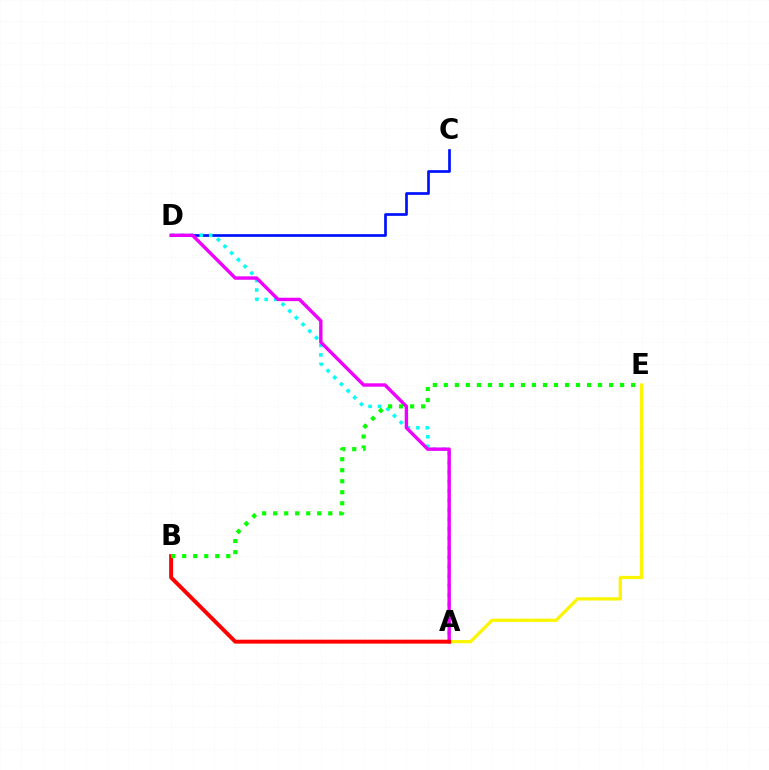{('C', 'D'): [{'color': '#0010ff', 'line_style': 'solid', 'thickness': 1.94}], ('A', 'E'): [{'color': '#fcf500', 'line_style': 'solid', 'thickness': 2.33}], ('A', 'D'): [{'color': '#00fff6', 'line_style': 'dotted', 'thickness': 2.57}, {'color': '#ee00ff', 'line_style': 'solid', 'thickness': 2.45}], ('A', 'B'): [{'color': '#ff0000', 'line_style': 'solid', 'thickness': 2.83}], ('B', 'E'): [{'color': '#08ff00', 'line_style': 'dotted', 'thickness': 2.99}]}